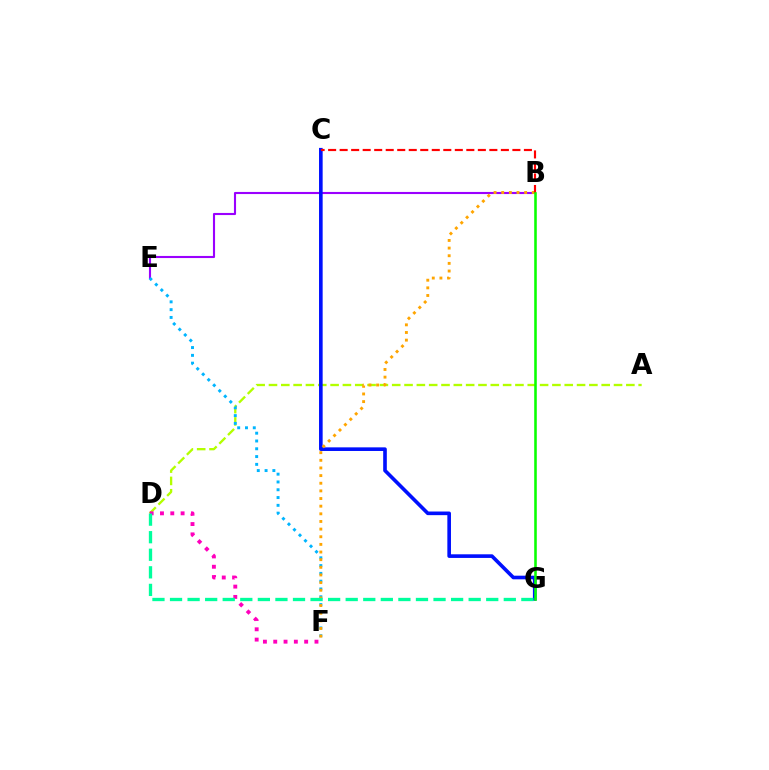{('A', 'D'): [{'color': '#b3ff00', 'line_style': 'dashed', 'thickness': 1.67}], ('B', 'E'): [{'color': '#9b00ff', 'line_style': 'solid', 'thickness': 1.52}], ('C', 'G'): [{'color': '#0010ff', 'line_style': 'solid', 'thickness': 2.61}], ('E', 'F'): [{'color': '#00b5ff', 'line_style': 'dotted', 'thickness': 2.12}], ('D', 'F'): [{'color': '#ff00bd', 'line_style': 'dotted', 'thickness': 2.8}], ('B', 'F'): [{'color': '#ffa500', 'line_style': 'dotted', 'thickness': 2.08}], ('D', 'G'): [{'color': '#00ff9d', 'line_style': 'dashed', 'thickness': 2.39}], ('B', 'C'): [{'color': '#ff0000', 'line_style': 'dashed', 'thickness': 1.56}], ('B', 'G'): [{'color': '#08ff00', 'line_style': 'solid', 'thickness': 1.85}]}